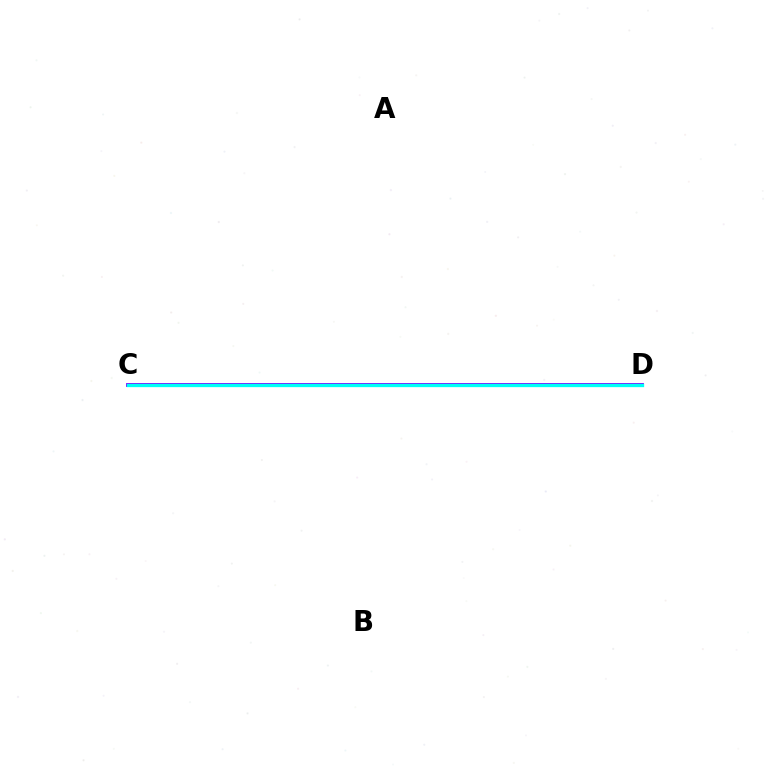{('C', 'D'): [{'color': '#84ff00', 'line_style': 'dotted', 'thickness': 1.93}, {'color': '#ff0000', 'line_style': 'solid', 'thickness': 1.86}, {'color': '#7200ff', 'line_style': 'solid', 'thickness': 2.74}, {'color': '#00fff6', 'line_style': 'solid', 'thickness': 2.37}]}